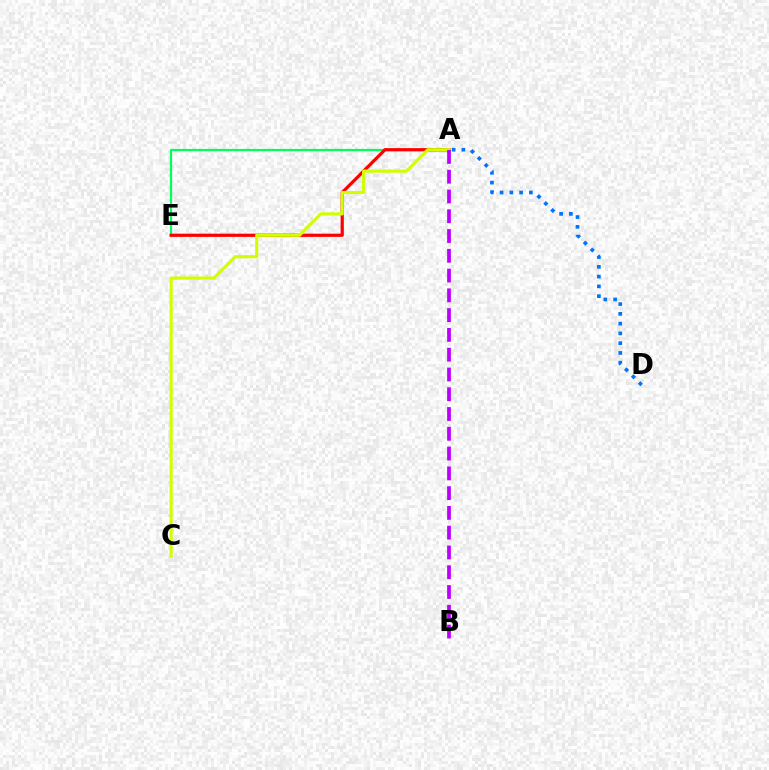{('A', 'E'): [{'color': '#00ff5c', 'line_style': 'solid', 'thickness': 1.6}, {'color': '#ff0000', 'line_style': 'solid', 'thickness': 2.31}], ('A', 'D'): [{'color': '#0074ff', 'line_style': 'dotted', 'thickness': 2.66}], ('A', 'C'): [{'color': '#d1ff00', 'line_style': 'solid', 'thickness': 2.26}], ('A', 'B'): [{'color': '#b900ff', 'line_style': 'dashed', 'thickness': 2.69}]}